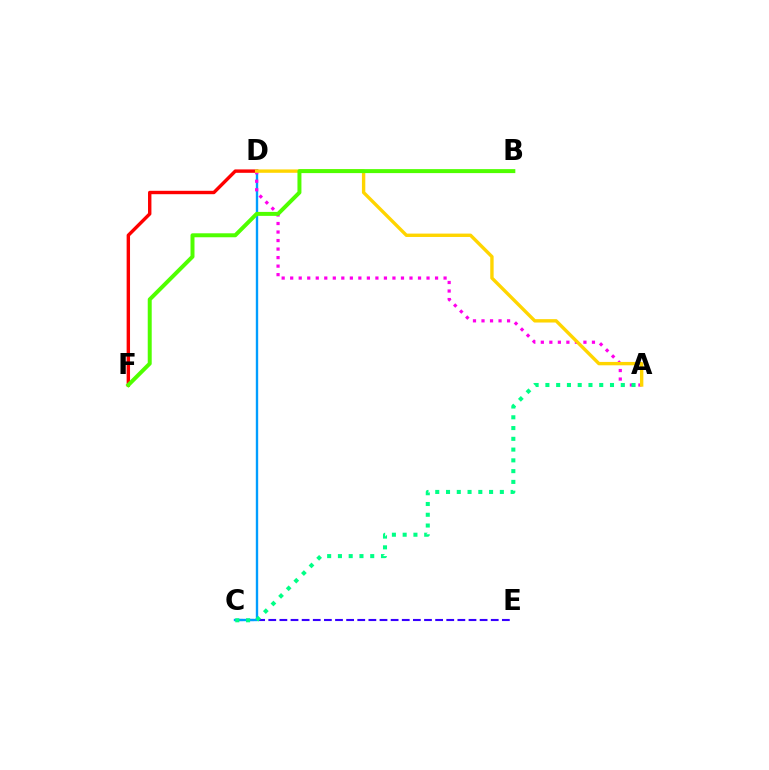{('C', 'E'): [{'color': '#3700ff', 'line_style': 'dashed', 'thickness': 1.51}], ('D', 'F'): [{'color': '#ff0000', 'line_style': 'solid', 'thickness': 2.45}], ('C', 'D'): [{'color': '#009eff', 'line_style': 'solid', 'thickness': 1.71}], ('A', 'D'): [{'color': '#ff00ed', 'line_style': 'dotted', 'thickness': 2.32}, {'color': '#ffd500', 'line_style': 'solid', 'thickness': 2.43}], ('A', 'C'): [{'color': '#00ff86', 'line_style': 'dotted', 'thickness': 2.93}], ('B', 'F'): [{'color': '#4fff00', 'line_style': 'solid', 'thickness': 2.86}]}